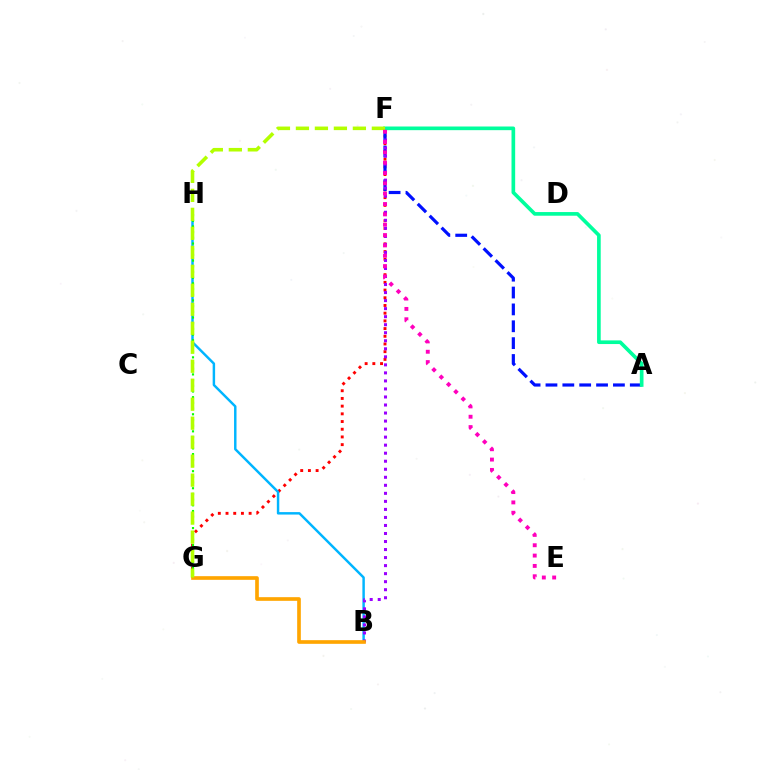{('F', 'G'): [{'color': '#ff0000', 'line_style': 'dotted', 'thickness': 2.09}, {'color': '#b3ff00', 'line_style': 'dashed', 'thickness': 2.58}], ('A', 'F'): [{'color': '#0010ff', 'line_style': 'dashed', 'thickness': 2.29}, {'color': '#00ff9d', 'line_style': 'solid', 'thickness': 2.64}], ('B', 'H'): [{'color': '#00b5ff', 'line_style': 'solid', 'thickness': 1.77}], ('B', 'F'): [{'color': '#9b00ff', 'line_style': 'dotted', 'thickness': 2.18}], ('B', 'G'): [{'color': '#ffa500', 'line_style': 'solid', 'thickness': 2.64}], ('G', 'H'): [{'color': '#08ff00', 'line_style': 'dotted', 'thickness': 1.55}], ('E', 'F'): [{'color': '#ff00bd', 'line_style': 'dotted', 'thickness': 2.81}]}